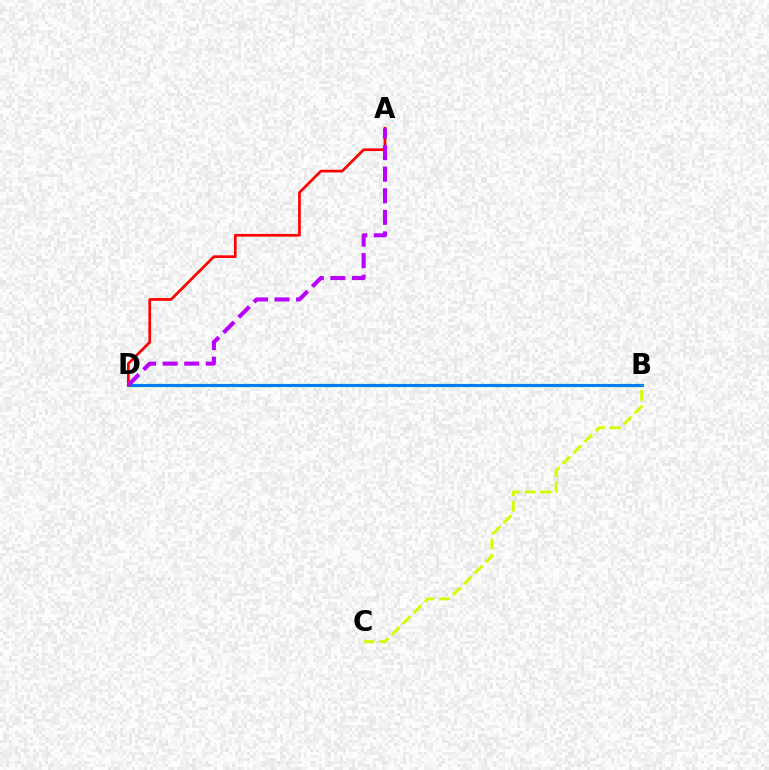{('B', 'D'): [{'color': '#00ff5c', 'line_style': 'solid', 'thickness': 2.36}, {'color': '#0074ff', 'line_style': 'solid', 'thickness': 2.03}], ('A', 'D'): [{'color': '#ff0000', 'line_style': 'solid', 'thickness': 1.94}, {'color': '#b900ff', 'line_style': 'dashed', 'thickness': 2.93}], ('B', 'C'): [{'color': '#d1ff00', 'line_style': 'dashed', 'thickness': 2.11}]}